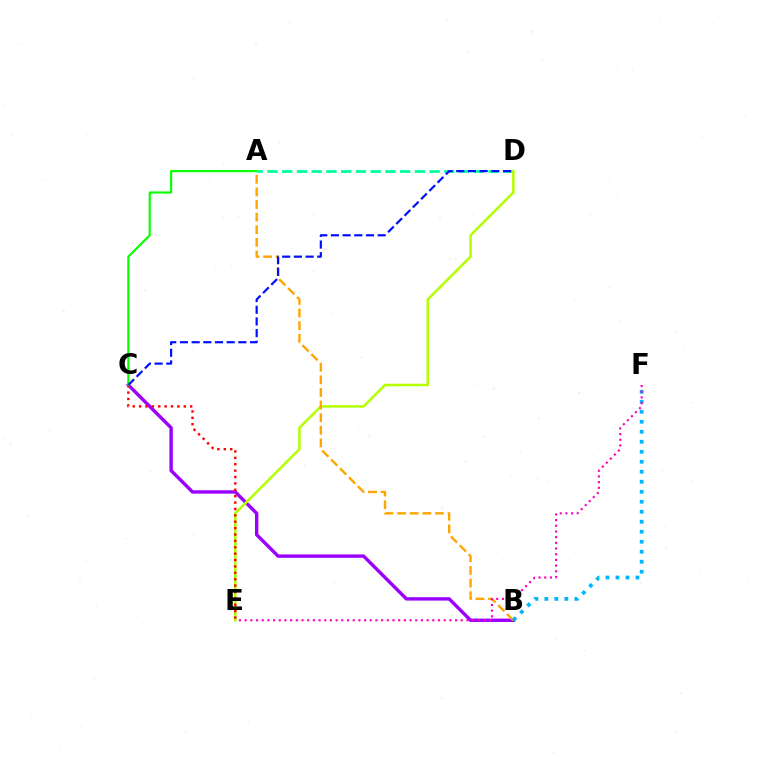{('B', 'C'): [{'color': '#9b00ff', 'line_style': 'solid', 'thickness': 2.45}], ('A', 'D'): [{'color': '#00ff9d', 'line_style': 'dashed', 'thickness': 2.0}], ('D', 'E'): [{'color': '#b3ff00', 'line_style': 'solid', 'thickness': 1.83}], ('A', 'B'): [{'color': '#ffa500', 'line_style': 'dashed', 'thickness': 1.71}], ('C', 'E'): [{'color': '#ff0000', 'line_style': 'dotted', 'thickness': 1.74}], ('B', 'F'): [{'color': '#00b5ff', 'line_style': 'dotted', 'thickness': 2.72}], ('E', 'F'): [{'color': '#ff00bd', 'line_style': 'dotted', 'thickness': 1.55}], ('A', 'C'): [{'color': '#08ff00', 'line_style': 'solid', 'thickness': 1.56}], ('C', 'D'): [{'color': '#0010ff', 'line_style': 'dashed', 'thickness': 1.59}]}